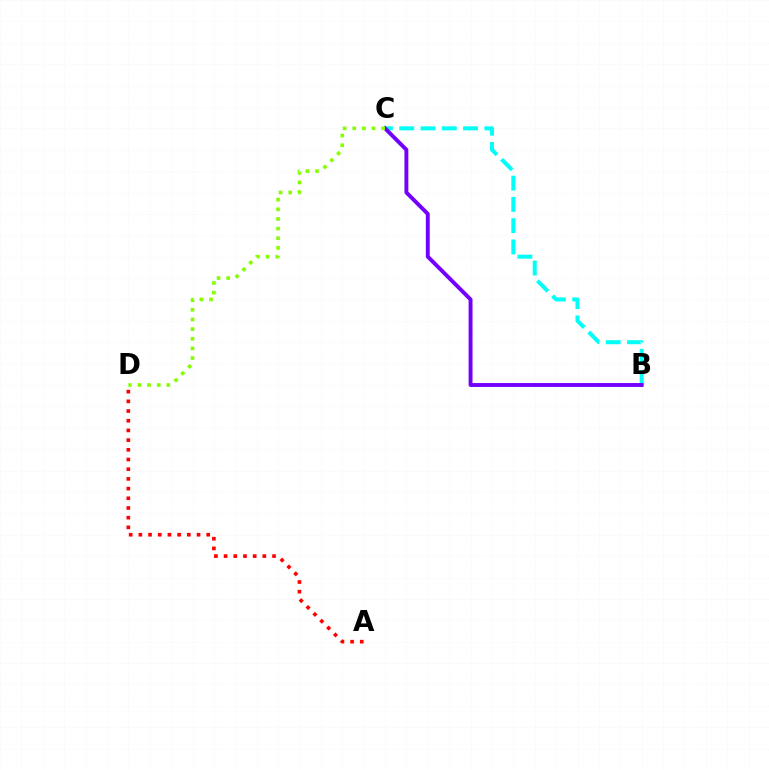{('B', 'C'): [{'color': '#00fff6', 'line_style': 'dashed', 'thickness': 2.89}, {'color': '#7200ff', 'line_style': 'solid', 'thickness': 2.81}], ('A', 'D'): [{'color': '#ff0000', 'line_style': 'dotted', 'thickness': 2.63}], ('C', 'D'): [{'color': '#84ff00', 'line_style': 'dotted', 'thickness': 2.62}]}